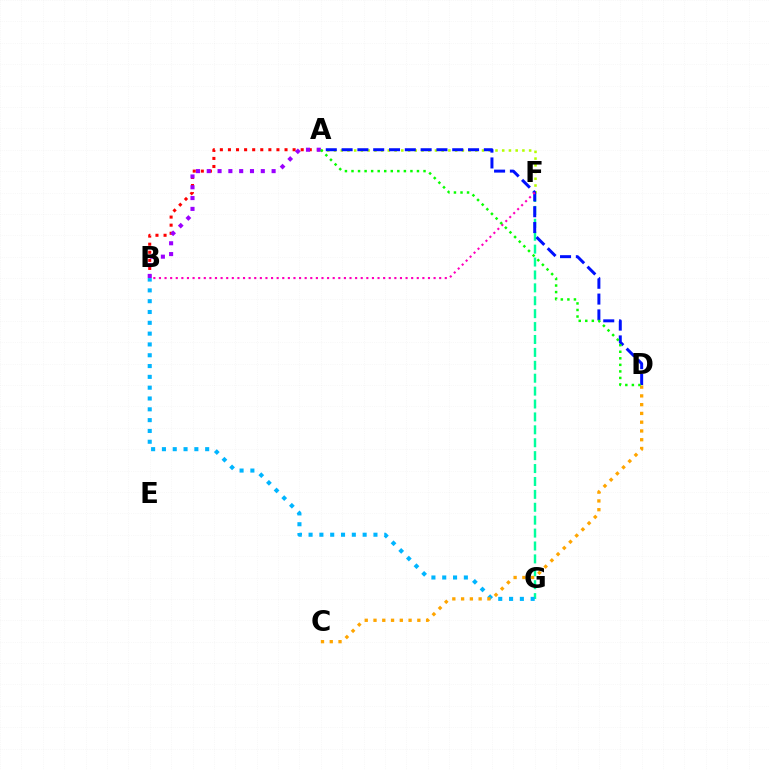{('F', 'G'): [{'color': '#00ff9d', 'line_style': 'dashed', 'thickness': 1.75}], ('A', 'F'): [{'color': '#b3ff00', 'line_style': 'dotted', 'thickness': 1.83}], ('A', 'B'): [{'color': '#ff0000', 'line_style': 'dotted', 'thickness': 2.2}, {'color': '#9b00ff', 'line_style': 'dotted', 'thickness': 2.94}], ('B', 'G'): [{'color': '#00b5ff', 'line_style': 'dotted', 'thickness': 2.94}], ('A', 'D'): [{'color': '#0010ff', 'line_style': 'dashed', 'thickness': 2.15}, {'color': '#08ff00', 'line_style': 'dotted', 'thickness': 1.78}], ('C', 'D'): [{'color': '#ffa500', 'line_style': 'dotted', 'thickness': 2.38}], ('B', 'F'): [{'color': '#ff00bd', 'line_style': 'dotted', 'thickness': 1.52}]}